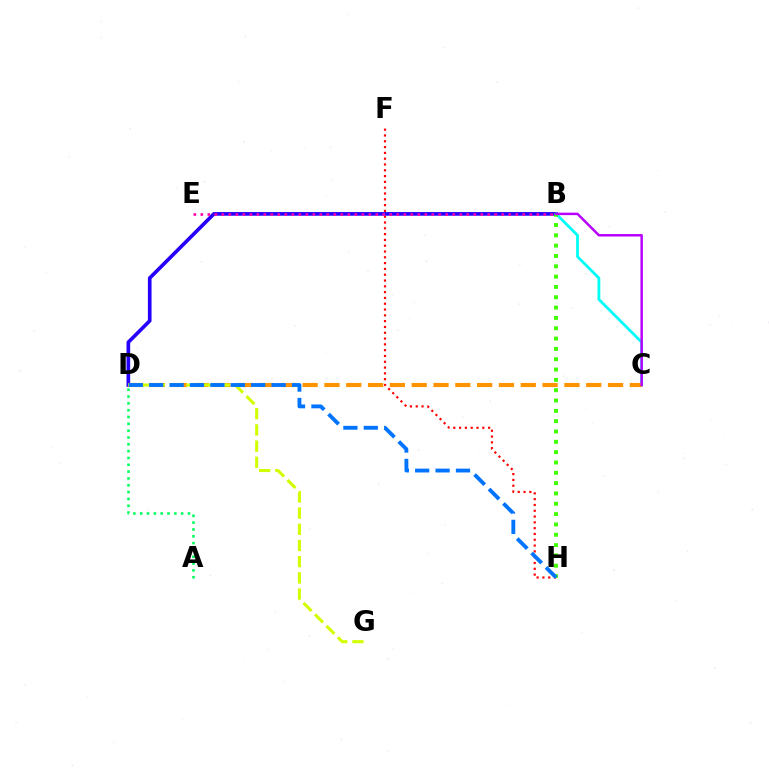{('F', 'H'): [{'color': '#ff0000', 'line_style': 'dotted', 'thickness': 1.58}], ('B', 'D'): [{'color': '#2500ff', 'line_style': 'solid', 'thickness': 2.63}], ('B', 'C'): [{'color': '#00fff6', 'line_style': 'solid', 'thickness': 2.01}, {'color': '#b900ff', 'line_style': 'solid', 'thickness': 1.78}], ('C', 'D'): [{'color': '#ff9400', 'line_style': 'dashed', 'thickness': 2.96}], ('A', 'D'): [{'color': '#00ff5c', 'line_style': 'dotted', 'thickness': 1.85}], ('B', 'E'): [{'color': '#ff00ac', 'line_style': 'dotted', 'thickness': 1.9}], ('D', 'G'): [{'color': '#d1ff00', 'line_style': 'dashed', 'thickness': 2.2}], ('B', 'H'): [{'color': '#3dff00', 'line_style': 'dotted', 'thickness': 2.81}], ('D', 'H'): [{'color': '#0074ff', 'line_style': 'dashed', 'thickness': 2.77}]}